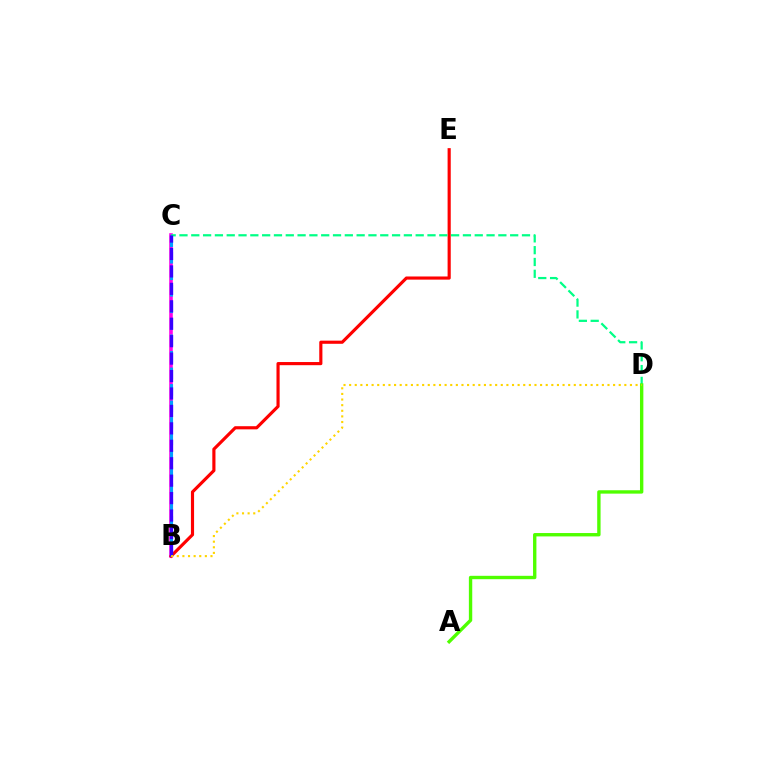{('B', 'C'): [{'color': '#ff00ed', 'line_style': 'solid', 'thickness': 2.59}, {'color': '#009eff', 'line_style': 'dashed', 'thickness': 2.24}, {'color': '#3700ff', 'line_style': 'dashed', 'thickness': 2.37}], ('B', 'E'): [{'color': '#ff0000', 'line_style': 'solid', 'thickness': 2.27}], ('C', 'D'): [{'color': '#00ff86', 'line_style': 'dashed', 'thickness': 1.6}], ('A', 'D'): [{'color': '#4fff00', 'line_style': 'solid', 'thickness': 2.43}], ('B', 'D'): [{'color': '#ffd500', 'line_style': 'dotted', 'thickness': 1.53}]}